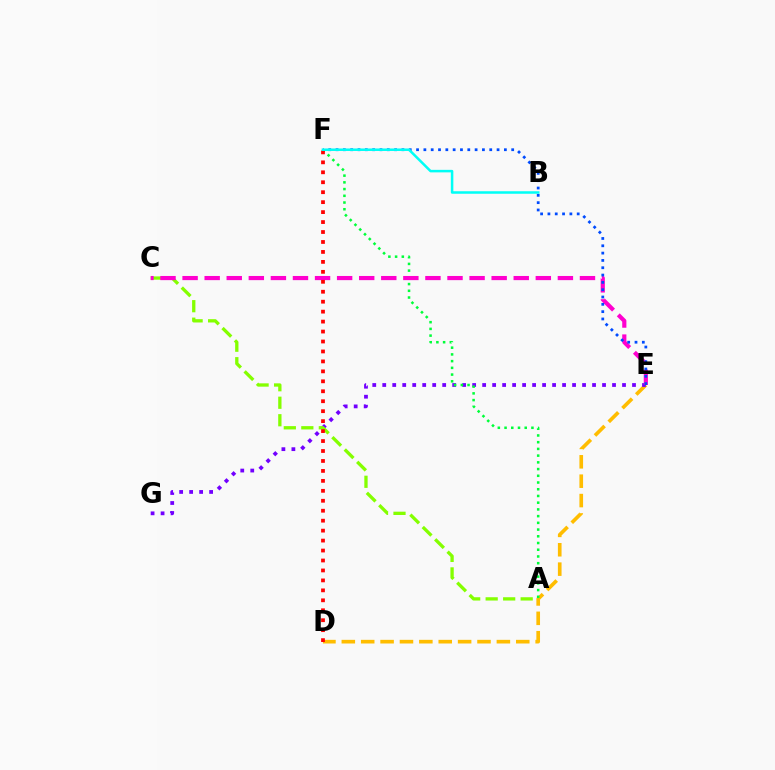{('D', 'E'): [{'color': '#ffbd00', 'line_style': 'dashed', 'thickness': 2.63}], ('E', 'G'): [{'color': '#7200ff', 'line_style': 'dotted', 'thickness': 2.71}], ('A', 'F'): [{'color': '#00ff39', 'line_style': 'dotted', 'thickness': 1.83}], ('A', 'C'): [{'color': '#84ff00', 'line_style': 'dashed', 'thickness': 2.38}], ('C', 'E'): [{'color': '#ff00cf', 'line_style': 'dashed', 'thickness': 3.0}], ('E', 'F'): [{'color': '#004bff', 'line_style': 'dotted', 'thickness': 1.99}], ('D', 'F'): [{'color': '#ff0000', 'line_style': 'dotted', 'thickness': 2.7}], ('B', 'F'): [{'color': '#00fff6', 'line_style': 'solid', 'thickness': 1.81}]}